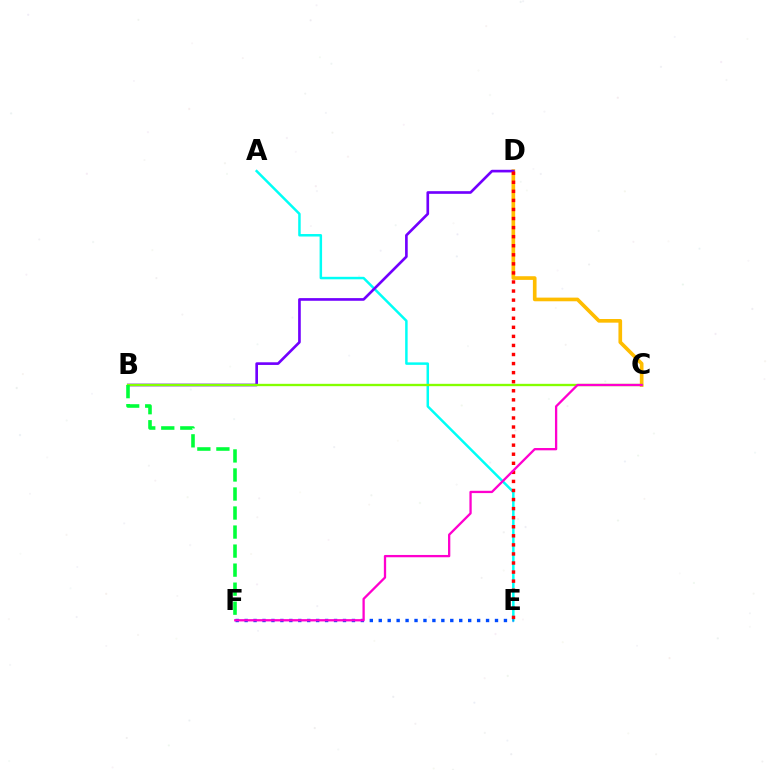{('C', 'D'): [{'color': '#ffbd00', 'line_style': 'solid', 'thickness': 2.64}], ('A', 'E'): [{'color': '#00fff6', 'line_style': 'solid', 'thickness': 1.79}], ('B', 'D'): [{'color': '#7200ff', 'line_style': 'solid', 'thickness': 1.91}], ('B', 'C'): [{'color': '#84ff00', 'line_style': 'solid', 'thickness': 1.69}], ('D', 'E'): [{'color': '#ff0000', 'line_style': 'dotted', 'thickness': 2.46}], ('E', 'F'): [{'color': '#004bff', 'line_style': 'dotted', 'thickness': 2.43}], ('B', 'F'): [{'color': '#00ff39', 'line_style': 'dashed', 'thickness': 2.59}], ('C', 'F'): [{'color': '#ff00cf', 'line_style': 'solid', 'thickness': 1.66}]}